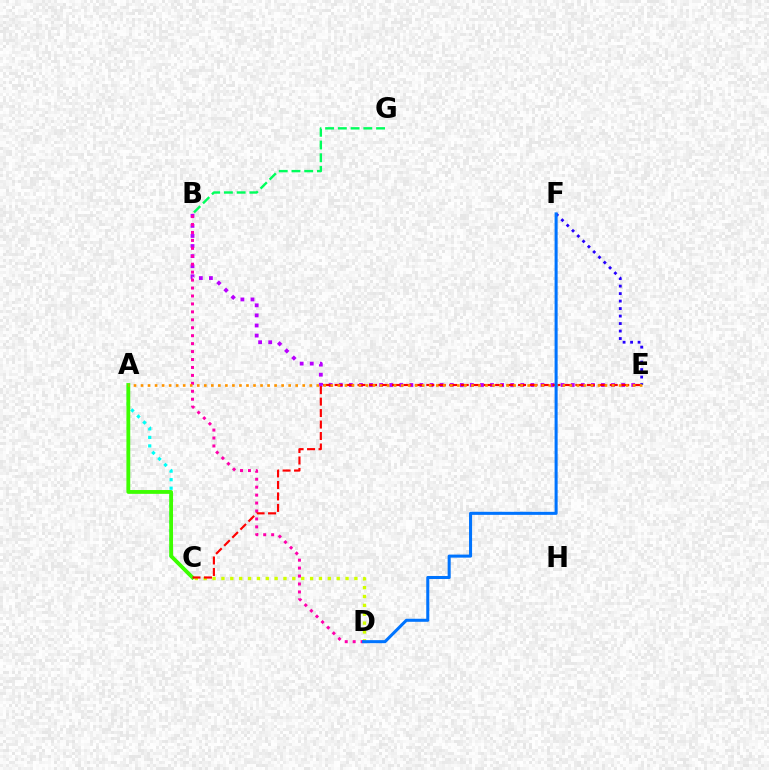{('A', 'C'): [{'color': '#00fff6', 'line_style': 'dotted', 'thickness': 2.32}, {'color': '#3dff00', 'line_style': 'solid', 'thickness': 2.75}], ('C', 'D'): [{'color': '#d1ff00', 'line_style': 'dotted', 'thickness': 2.41}], ('B', 'G'): [{'color': '#00ff5c', 'line_style': 'dashed', 'thickness': 1.73}], ('B', 'E'): [{'color': '#b900ff', 'line_style': 'dotted', 'thickness': 2.74}], ('B', 'D'): [{'color': '#ff00ac', 'line_style': 'dotted', 'thickness': 2.16}], ('E', 'F'): [{'color': '#2500ff', 'line_style': 'dotted', 'thickness': 2.04}], ('C', 'E'): [{'color': '#ff0000', 'line_style': 'dashed', 'thickness': 1.56}], ('A', 'E'): [{'color': '#ff9400', 'line_style': 'dotted', 'thickness': 1.91}], ('D', 'F'): [{'color': '#0074ff', 'line_style': 'solid', 'thickness': 2.19}]}